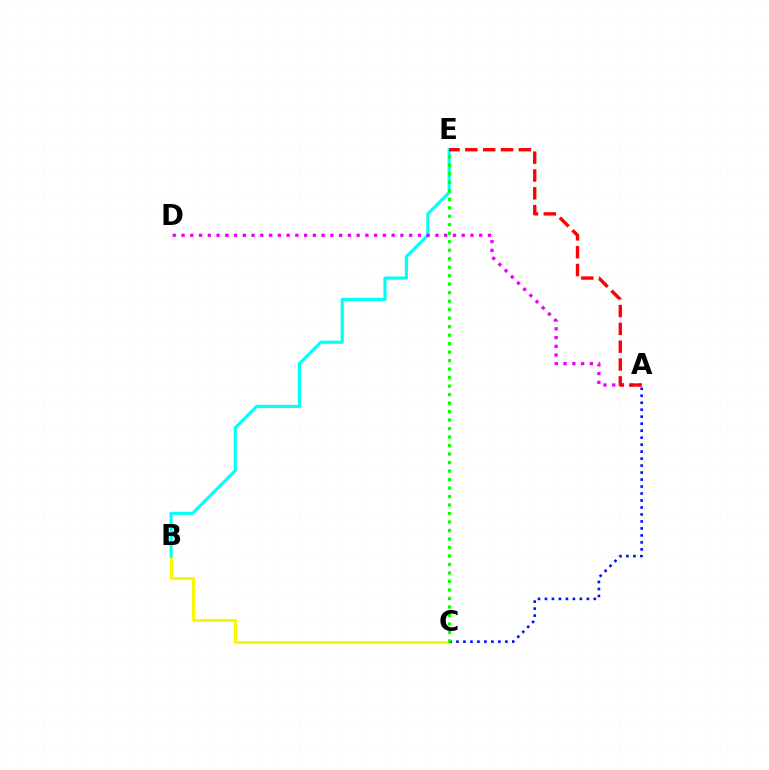{('B', 'C'): [{'color': '#fcf500', 'line_style': 'solid', 'thickness': 2.14}], ('B', 'E'): [{'color': '#00fff6', 'line_style': 'solid', 'thickness': 2.24}], ('A', 'C'): [{'color': '#0010ff', 'line_style': 'dotted', 'thickness': 1.9}], ('C', 'E'): [{'color': '#08ff00', 'line_style': 'dotted', 'thickness': 2.31}], ('A', 'D'): [{'color': '#ee00ff', 'line_style': 'dotted', 'thickness': 2.38}], ('A', 'E'): [{'color': '#ff0000', 'line_style': 'dashed', 'thickness': 2.42}]}